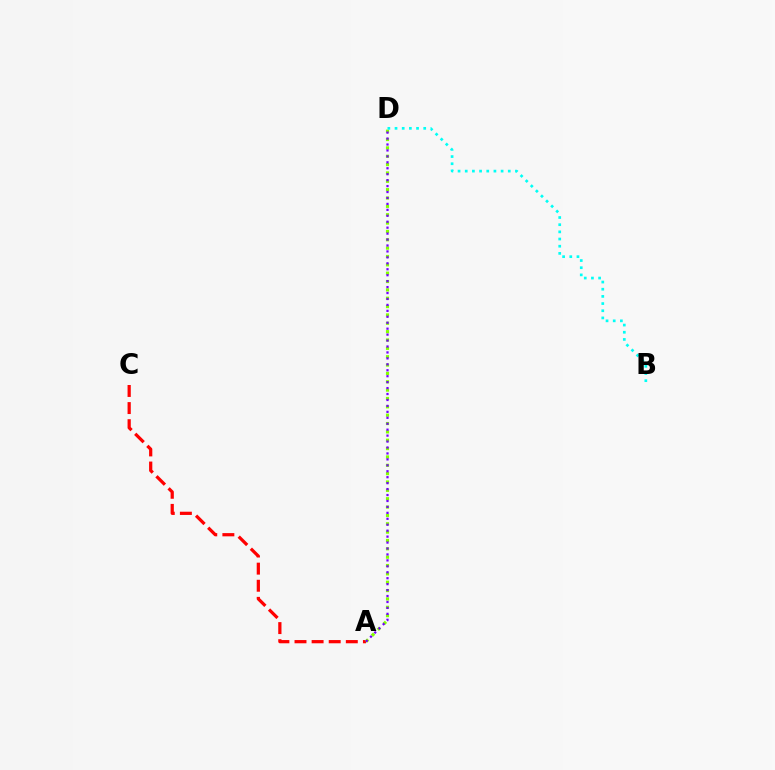{('A', 'C'): [{'color': '#ff0000', 'line_style': 'dashed', 'thickness': 2.32}], ('A', 'D'): [{'color': '#84ff00', 'line_style': 'dotted', 'thickness': 2.27}, {'color': '#7200ff', 'line_style': 'dotted', 'thickness': 1.61}], ('B', 'D'): [{'color': '#00fff6', 'line_style': 'dotted', 'thickness': 1.95}]}